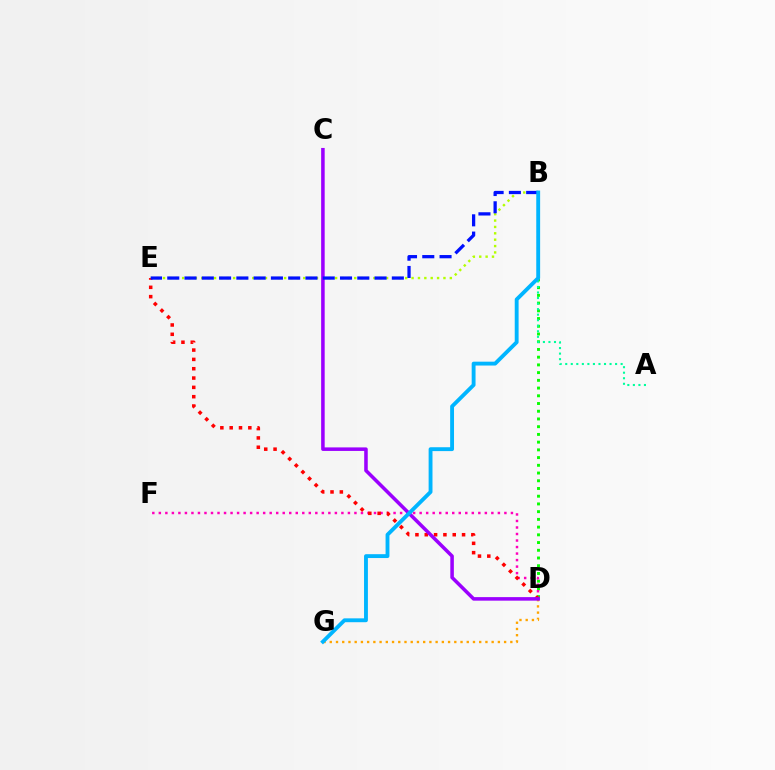{('B', 'E'): [{'color': '#b3ff00', 'line_style': 'dotted', 'thickness': 1.73}, {'color': '#0010ff', 'line_style': 'dashed', 'thickness': 2.35}], ('B', 'D'): [{'color': '#08ff00', 'line_style': 'dotted', 'thickness': 2.1}], ('A', 'B'): [{'color': '#00ff9d', 'line_style': 'dotted', 'thickness': 1.51}], ('D', 'F'): [{'color': '#ff00bd', 'line_style': 'dotted', 'thickness': 1.77}], ('D', 'G'): [{'color': '#ffa500', 'line_style': 'dotted', 'thickness': 1.69}], ('D', 'E'): [{'color': '#ff0000', 'line_style': 'dotted', 'thickness': 2.53}], ('C', 'D'): [{'color': '#9b00ff', 'line_style': 'solid', 'thickness': 2.55}], ('B', 'G'): [{'color': '#00b5ff', 'line_style': 'solid', 'thickness': 2.78}]}